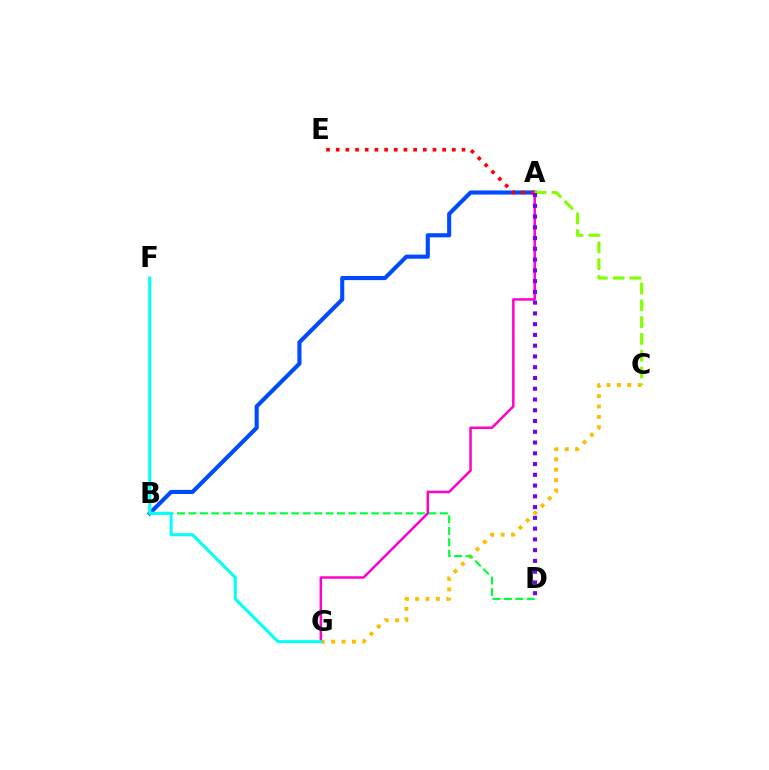{('C', 'G'): [{'color': '#ffbd00', 'line_style': 'dotted', 'thickness': 2.82}], ('A', 'B'): [{'color': '#004bff', 'line_style': 'solid', 'thickness': 2.95}], ('A', 'E'): [{'color': '#ff0000', 'line_style': 'dotted', 'thickness': 2.63}], ('B', 'D'): [{'color': '#00ff39', 'line_style': 'dashed', 'thickness': 1.55}], ('A', 'G'): [{'color': '#ff00cf', 'line_style': 'solid', 'thickness': 1.8}], ('F', 'G'): [{'color': '#00fff6', 'line_style': 'solid', 'thickness': 2.2}], ('A', 'C'): [{'color': '#84ff00', 'line_style': 'dashed', 'thickness': 2.28}], ('A', 'D'): [{'color': '#7200ff', 'line_style': 'dotted', 'thickness': 2.92}]}